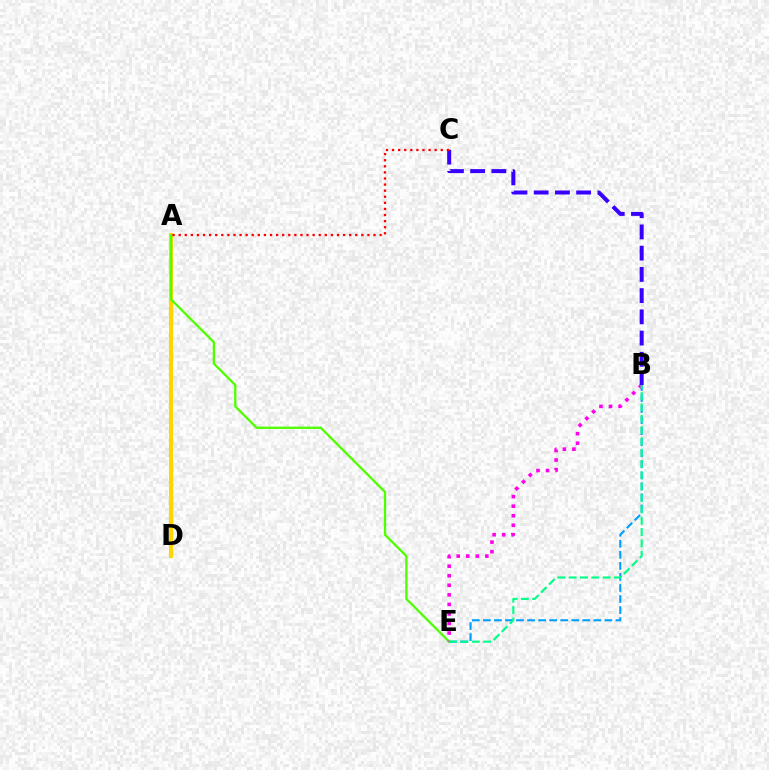{('A', 'D'): [{'color': '#ffd500', 'line_style': 'solid', 'thickness': 2.96}], ('A', 'E'): [{'color': '#4fff00', 'line_style': 'solid', 'thickness': 1.66}], ('B', 'E'): [{'color': '#009eff', 'line_style': 'dashed', 'thickness': 1.5}, {'color': '#ff00ed', 'line_style': 'dotted', 'thickness': 2.6}, {'color': '#00ff86', 'line_style': 'dashed', 'thickness': 1.54}], ('B', 'C'): [{'color': '#3700ff', 'line_style': 'dashed', 'thickness': 2.88}], ('A', 'C'): [{'color': '#ff0000', 'line_style': 'dotted', 'thickness': 1.65}]}